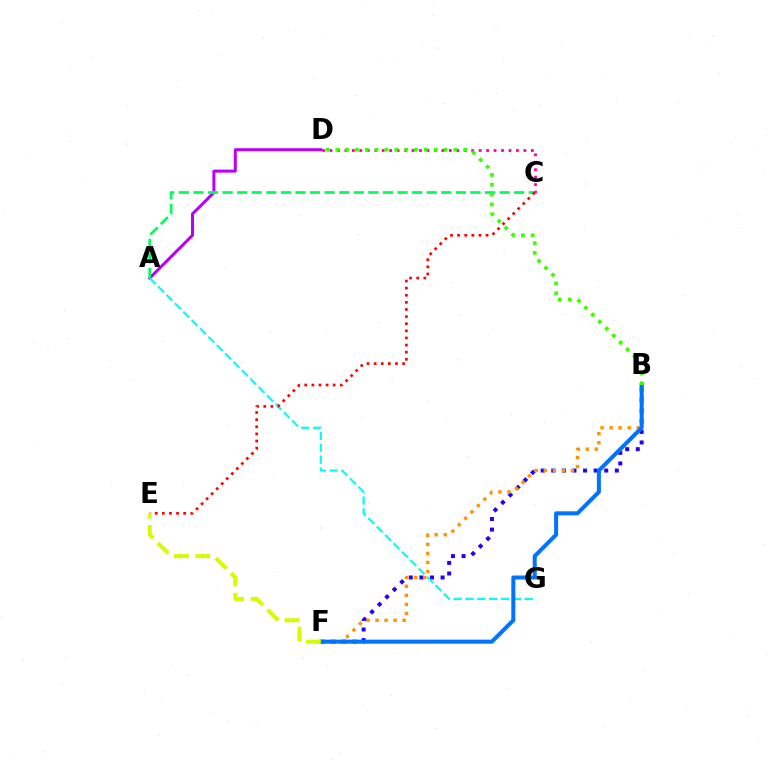{('A', 'D'): [{'color': '#b900ff', 'line_style': 'solid', 'thickness': 2.17}], ('B', 'F'): [{'color': '#2500ff', 'line_style': 'dotted', 'thickness': 2.88}, {'color': '#ff9400', 'line_style': 'dotted', 'thickness': 2.46}, {'color': '#0074ff', 'line_style': 'solid', 'thickness': 2.9}], ('A', 'G'): [{'color': '#00fff6', 'line_style': 'dashed', 'thickness': 1.61}], ('C', 'D'): [{'color': '#ff00ac', 'line_style': 'dotted', 'thickness': 2.03}], ('A', 'C'): [{'color': '#00ff5c', 'line_style': 'dashed', 'thickness': 1.98}], ('B', 'D'): [{'color': '#3dff00', 'line_style': 'dotted', 'thickness': 2.67}], ('C', 'E'): [{'color': '#ff0000', 'line_style': 'dotted', 'thickness': 1.93}], ('E', 'F'): [{'color': '#d1ff00', 'line_style': 'dashed', 'thickness': 2.91}]}